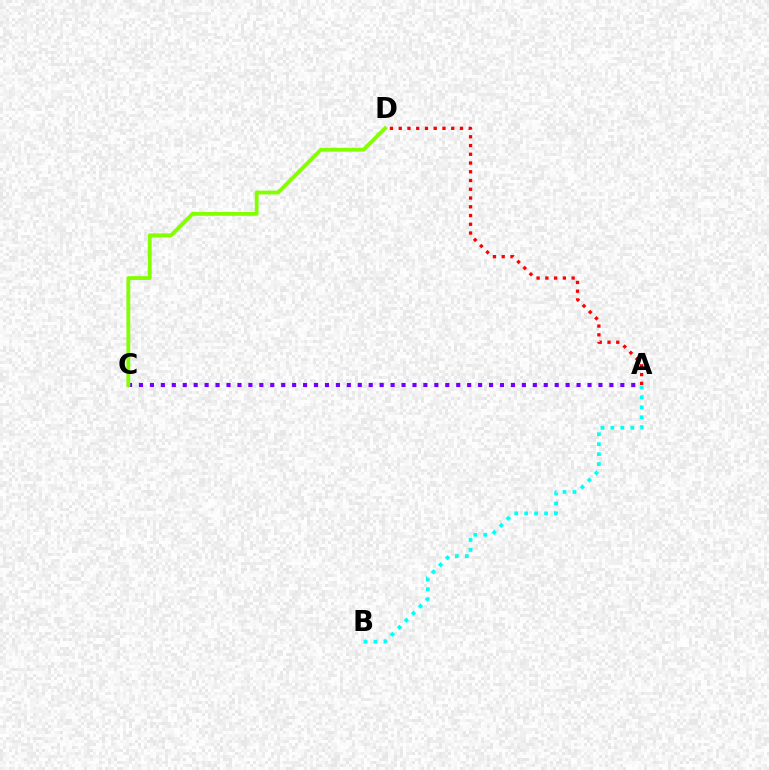{('A', 'D'): [{'color': '#ff0000', 'line_style': 'dotted', 'thickness': 2.38}], ('A', 'C'): [{'color': '#7200ff', 'line_style': 'dotted', 'thickness': 2.97}], ('A', 'B'): [{'color': '#00fff6', 'line_style': 'dotted', 'thickness': 2.7}], ('C', 'D'): [{'color': '#84ff00', 'line_style': 'solid', 'thickness': 2.75}]}